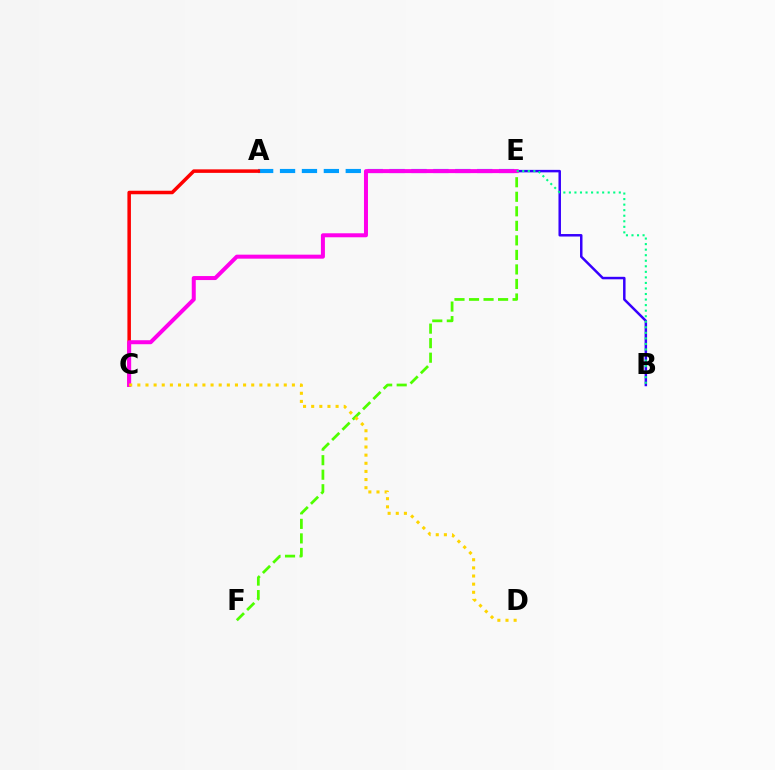{('A', 'E'): [{'color': '#009eff', 'line_style': 'dashed', 'thickness': 2.98}], ('A', 'C'): [{'color': '#ff0000', 'line_style': 'solid', 'thickness': 2.53}], ('B', 'E'): [{'color': '#3700ff', 'line_style': 'solid', 'thickness': 1.79}, {'color': '#00ff86', 'line_style': 'dotted', 'thickness': 1.51}], ('E', 'F'): [{'color': '#4fff00', 'line_style': 'dashed', 'thickness': 1.97}], ('C', 'E'): [{'color': '#ff00ed', 'line_style': 'solid', 'thickness': 2.88}], ('C', 'D'): [{'color': '#ffd500', 'line_style': 'dotted', 'thickness': 2.21}]}